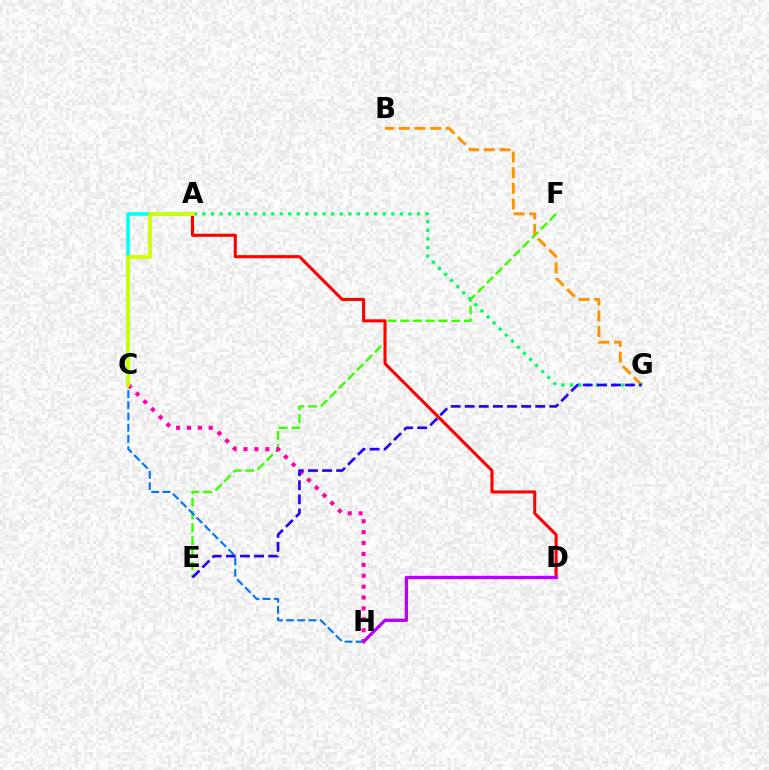{('E', 'F'): [{'color': '#3dff00', 'line_style': 'dashed', 'thickness': 1.73}], ('A', 'D'): [{'color': '#ff0000', 'line_style': 'solid', 'thickness': 2.2}], ('A', 'C'): [{'color': '#00fff6', 'line_style': 'solid', 'thickness': 2.59}, {'color': '#d1ff00', 'line_style': 'solid', 'thickness': 2.71}], ('C', 'H'): [{'color': '#ff00ac', 'line_style': 'dotted', 'thickness': 2.96}, {'color': '#0074ff', 'line_style': 'dashed', 'thickness': 1.52}], ('D', 'H'): [{'color': '#b900ff', 'line_style': 'solid', 'thickness': 2.39}], ('B', 'G'): [{'color': '#ff9400', 'line_style': 'dashed', 'thickness': 2.13}], ('A', 'G'): [{'color': '#00ff5c', 'line_style': 'dotted', 'thickness': 2.33}], ('E', 'G'): [{'color': '#2500ff', 'line_style': 'dashed', 'thickness': 1.92}]}